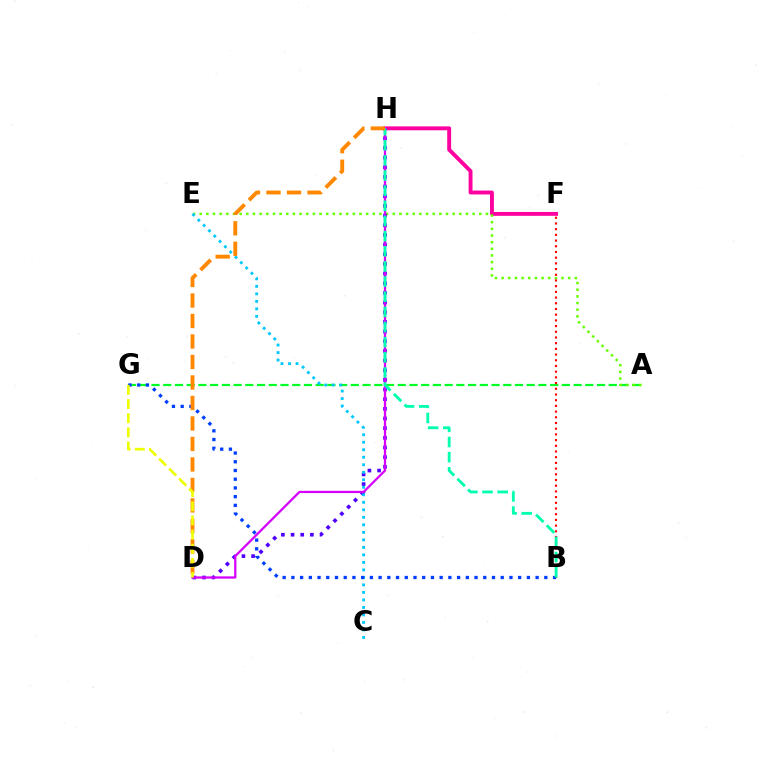{('A', 'G'): [{'color': '#00ff27', 'line_style': 'dashed', 'thickness': 1.59}], ('F', 'H'): [{'color': '#ff00a0', 'line_style': 'solid', 'thickness': 2.8}], ('A', 'E'): [{'color': '#66ff00', 'line_style': 'dotted', 'thickness': 1.81}], ('B', 'F'): [{'color': '#ff0000', 'line_style': 'dotted', 'thickness': 1.55}], ('D', 'H'): [{'color': '#4f00ff', 'line_style': 'dotted', 'thickness': 2.63}, {'color': '#d600ff', 'line_style': 'solid', 'thickness': 1.63}, {'color': '#ff8800', 'line_style': 'dashed', 'thickness': 2.78}], ('C', 'E'): [{'color': '#00c7ff', 'line_style': 'dotted', 'thickness': 2.04}], ('B', 'G'): [{'color': '#003fff', 'line_style': 'dotted', 'thickness': 2.37}], ('B', 'H'): [{'color': '#00ffaf', 'line_style': 'dashed', 'thickness': 2.06}], ('D', 'G'): [{'color': '#eeff00', 'line_style': 'dashed', 'thickness': 1.92}]}